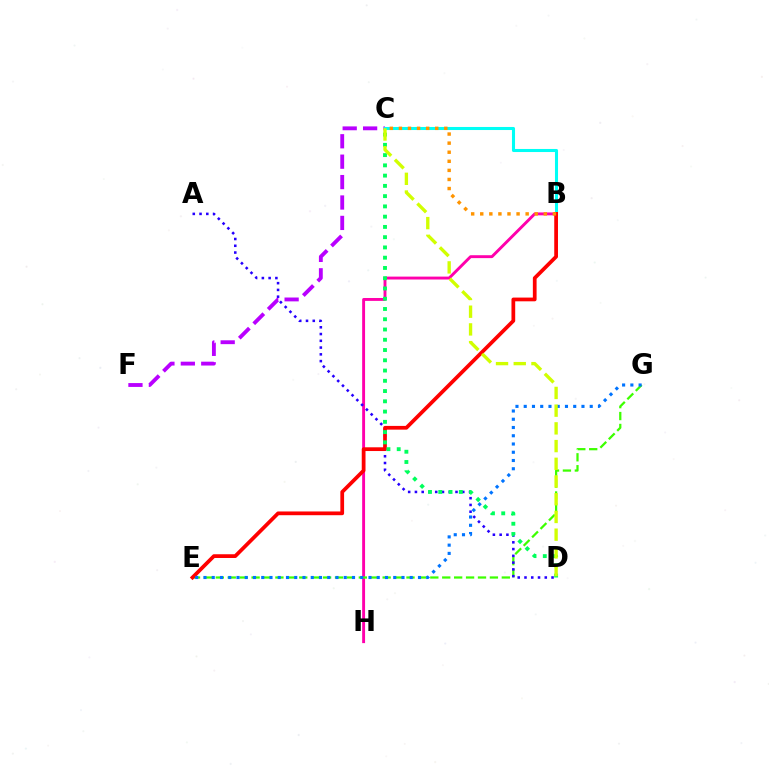{('C', 'F'): [{'color': '#b900ff', 'line_style': 'dashed', 'thickness': 2.77}], ('B', 'C'): [{'color': '#00fff6', 'line_style': 'solid', 'thickness': 2.2}, {'color': '#ff9400', 'line_style': 'dotted', 'thickness': 2.47}], ('B', 'H'): [{'color': '#ff00ac', 'line_style': 'solid', 'thickness': 2.09}], ('E', 'G'): [{'color': '#3dff00', 'line_style': 'dashed', 'thickness': 1.62}, {'color': '#0074ff', 'line_style': 'dotted', 'thickness': 2.24}], ('A', 'D'): [{'color': '#2500ff', 'line_style': 'dotted', 'thickness': 1.84}], ('B', 'E'): [{'color': '#ff0000', 'line_style': 'solid', 'thickness': 2.69}], ('C', 'D'): [{'color': '#00ff5c', 'line_style': 'dotted', 'thickness': 2.79}, {'color': '#d1ff00', 'line_style': 'dashed', 'thickness': 2.41}]}